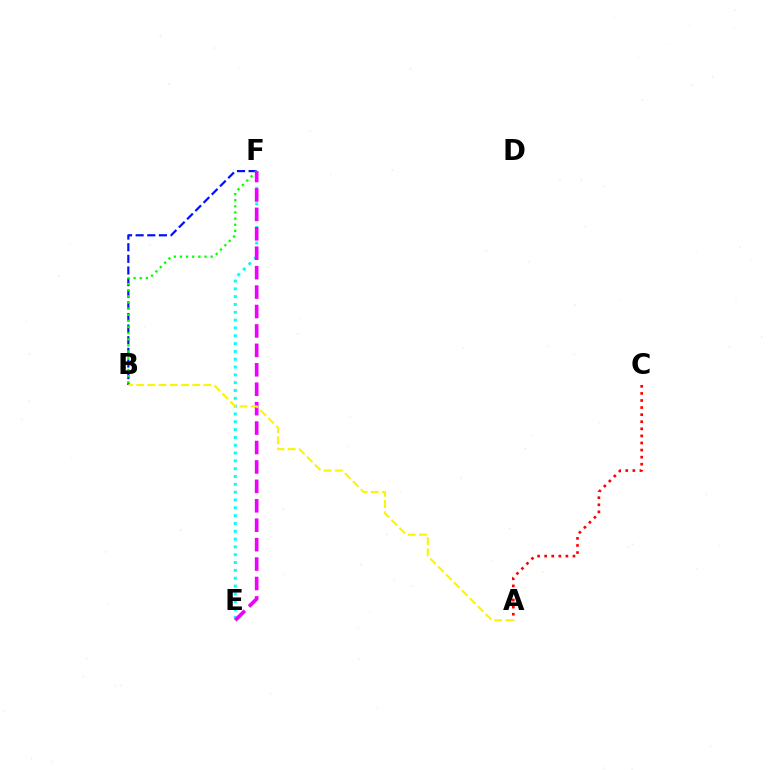{('B', 'F'): [{'color': '#0010ff', 'line_style': 'dashed', 'thickness': 1.58}, {'color': '#08ff00', 'line_style': 'dotted', 'thickness': 1.67}], ('E', 'F'): [{'color': '#00fff6', 'line_style': 'dotted', 'thickness': 2.12}, {'color': '#ee00ff', 'line_style': 'dashed', 'thickness': 2.64}], ('A', 'C'): [{'color': '#ff0000', 'line_style': 'dotted', 'thickness': 1.92}], ('A', 'B'): [{'color': '#fcf500', 'line_style': 'dashed', 'thickness': 1.52}]}